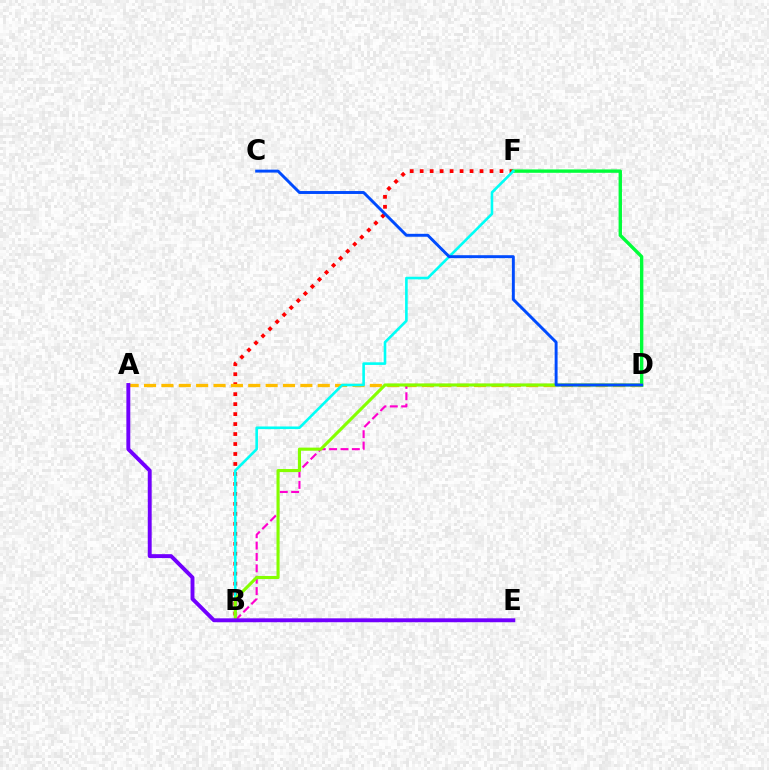{('B', 'F'): [{'color': '#ff0000', 'line_style': 'dotted', 'thickness': 2.71}, {'color': '#00fff6', 'line_style': 'solid', 'thickness': 1.88}], ('A', 'D'): [{'color': '#ffbd00', 'line_style': 'dashed', 'thickness': 2.36}], ('B', 'D'): [{'color': '#ff00cf', 'line_style': 'dashed', 'thickness': 1.54}, {'color': '#84ff00', 'line_style': 'solid', 'thickness': 2.23}], ('D', 'F'): [{'color': '#00ff39', 'line_style': 'solid', 'thickness': 2.43}], ('A', 'E'): [{'color': '#7200ff', 'line_style': 'solid', 'thickness': 2.81}], ('C', 'D'): [{'color': '#004bff', 'line_style': 'solid', 'thickness': 2.11}]}